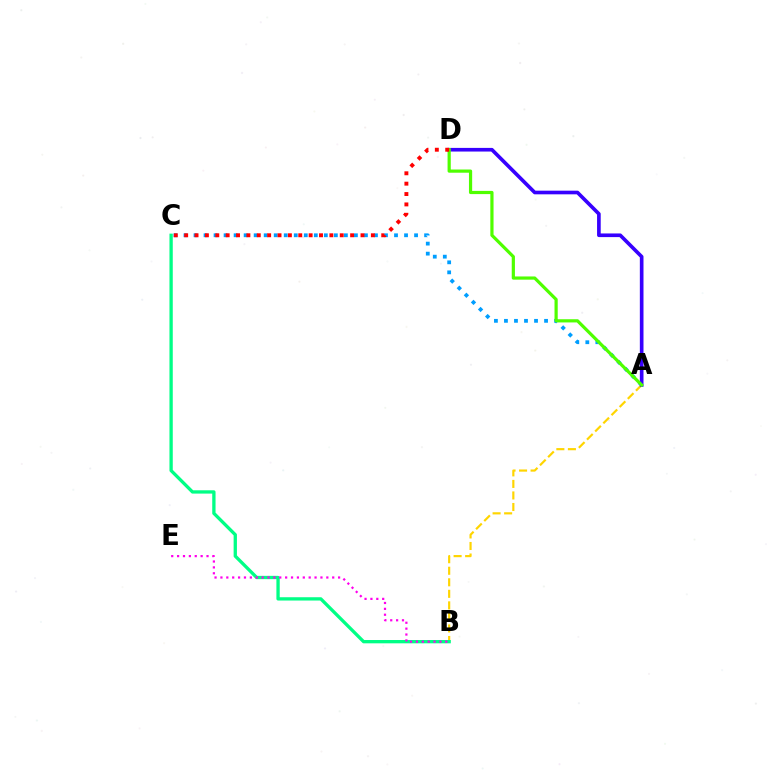{('A', 'B'): [{'color': '#ffd500', 'line_style': 'dashed', 'thickness': 1.57}], ('A', 'C'): [{'color': '#009eff', 'line_style': 'dotted', 'thickness': 2.72}], ('A', 'D'): [{'color': '#3700ff', 'line_style': 'solid', 'thickness': 2.63}, {'color': '#4fff00', 'line_style': 'solid', 'thickness': 2.3}], ('B', 'C'): [{'color': '#00ff86', 'line_style': 'solid', 'thickness': 2.38}], ('B', 'E'): [{'color': '#ff00ed', 'line_style': 'dotted', 'thickness': 1.6}], ('C', 'D'): [{'color': '#ff0000', 'line_style': 'dotted', 'thickness': 2.82}]}